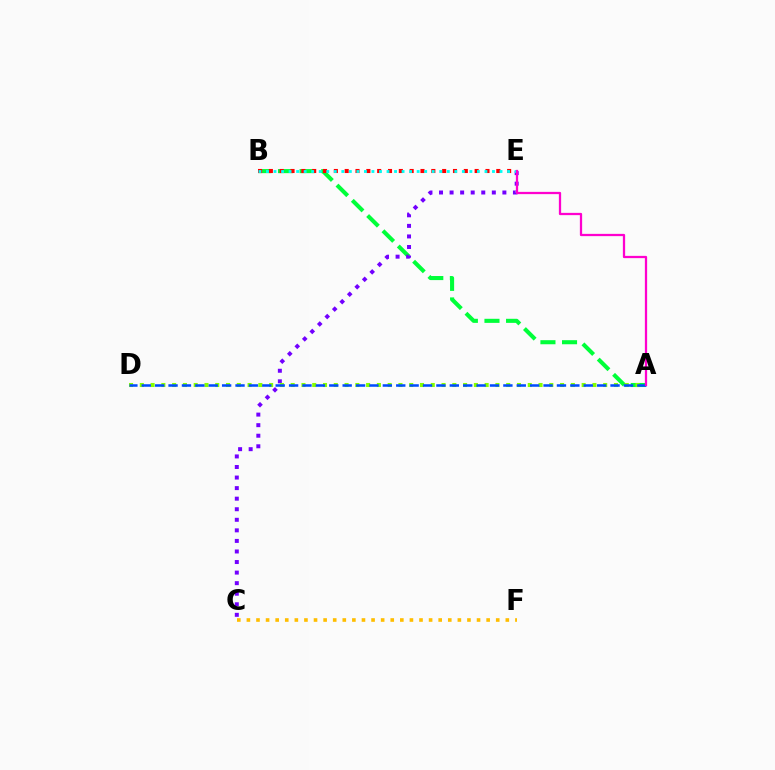{('A', 'B'): [{'color': '#00ff39', 'line_style': 'dashed', 'thickness': 2.93}], ('C', 'F'): [{'color': '#ffbd00', 'line_style': 'dotted', 'thickness': 2.61}], ('C', 'E'): [{'color': '#7200ff', 'line_style': 'dotted', 'thickness': 2.87}], ('B', 'E'): [{'color': '#ff0000', 'line_style': 'dotted', 'thickness': 2.94}, {'color': '#00fff6', 'line_style': 'dotted', 'thickness': 2.05}], ('A', 'D'): [{'color': '#84ff00', 'line_style': 'dotted', 'thickness': 2.93}, {'color': '#004bff', 'line_style': 'dashed', 'thickness': 1.82}], ('A', 'E'): [{'color': '#ff00cf', 'line_style': 'solid', 'thickness': 1.63}]}